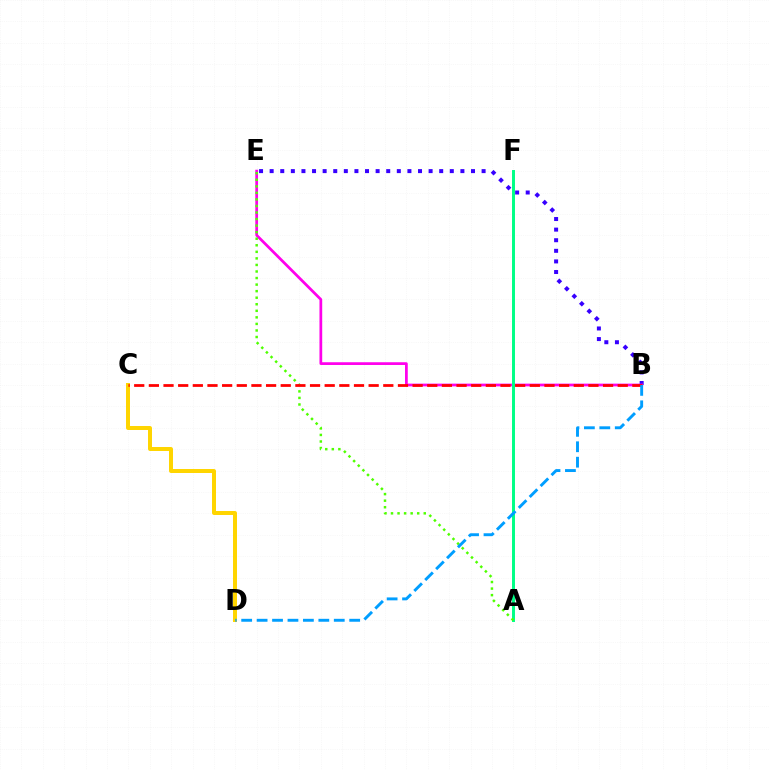{('B', 'E'): [{'color': '#3700ff', 'line_style': 'dotted', 'thickness': 2.88}, {'color': '#ff00ed', 'line_style': 'solid', 'thickness': 1.98}], ('C', 'D'): [{'color': '#ffd500', 'line_style': 'solid', 'thickness': 2.87}], ('A', 'F'): [{'color': '#00ff86', 'line_style': 'solid', 'thickness': 2.13}], ('A', 'E'): [{'color': '#4fff00', 'line_style': 'dotted', 'thickness': 1.78}], ('B', 'C'): [{'color': '#ff0000', 'line_style': 'dashed', 'thickness': 1.99}], ('B', 'D'): [{'color': '#009eff', 'line_style': 'dashed', 'thickness': 2.1}]}